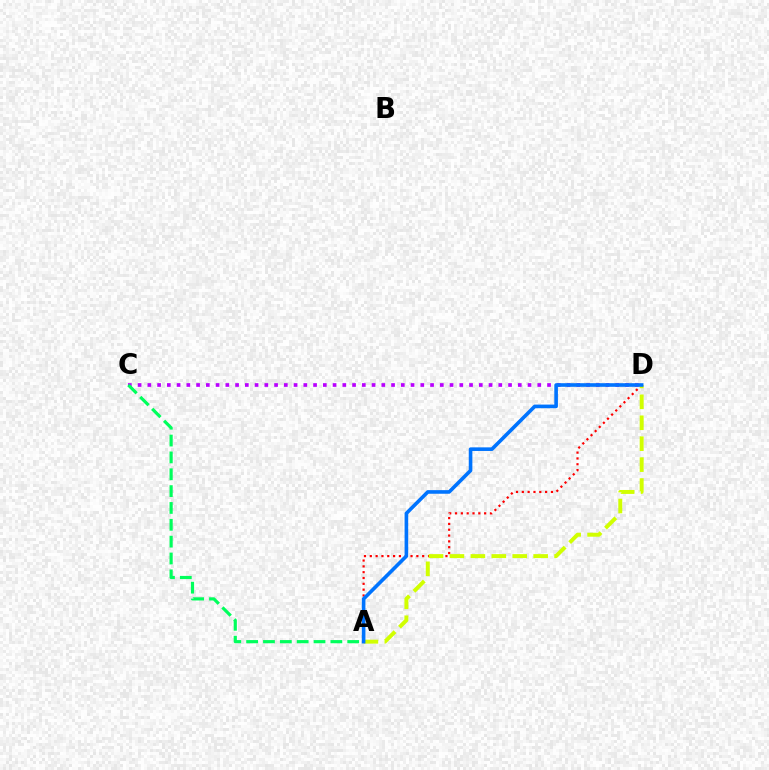{('C', 'D'): [{'color': '#b900ff', 'line_style': 'dotted', 'thickness': 2.65}], ('A', 'D'): [{'color': '#ff0000', 'line_style': 'dotted', 'thickness': 1.58}, {'color': '#d1ff00', 'line_style': 'dashed', 'thickness': 2.84}, {'color': '#0074ff', 'line_style': 'solid', 'thickness': 2.6}], ('A', 'C'): [{'color': '#00ff5c', 'line_style': 'dashed', 'thickness': 2.29}]}